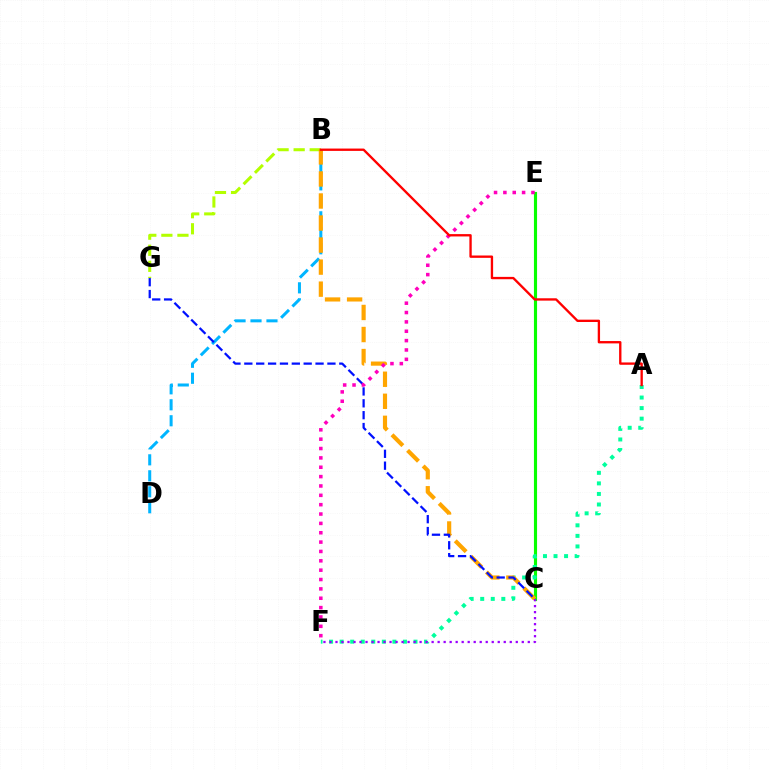{('C', 'E'): [{'color': '#08ff00', 'line_style': 'solid', 'thickness': 2.25}], ('A', 'F'): [{'color': '#00ff9d', 'line_style': 'dotted', 'thickness': 2.87}], ('B', 'D'): [{'color': '#00b5ff', 'line_style': 'dashed', 'thickness': 2.17}], ('B', 'G'): [{'color': '#b3ff00', 'line_style': 'dashed', 'thickness': 2.18}], ('B', 'C'): [{'color': '#ffa500', 'line_style': 'dashed', 'thickness': 2.99}], ('C', 'F'): [{'color': '#9b00ff', 'line_style': 'dotted', 'thickness': 1.63}], ('C', 'G'): [{'color': '#0010ff', 'line_style': 'dashed', 'thickness': 1.61}], ('E', 'F'): [{'color': '#ff00bd', 'line_style': 'dotted', 'thickness': 2.54}], ('A', 'B'): [{'color': '#ff0000', 'line_style': 'solid', 'thickness': 1.69}]}